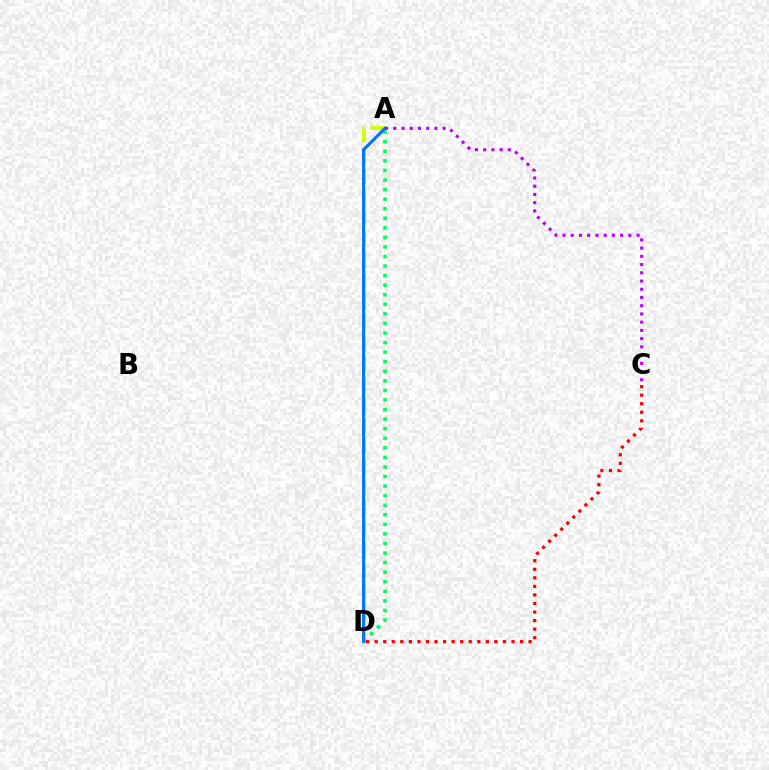{('A', 'D'): [{'color': '#00ff5c', 'line_style': 'dotted', 'thickness': 2.6}, {'color': '#d1ff00', 'line_style': 'dashed', 'thickness': 2.82}, {'color': '#0074ff', 'line_style': 'solid', 'thickness': 2.23}], ('C', 'D'): [{'color': '#ff0000', 'line_style': 'dotted', 'thickness': 2.32}], ('A', 'C'): [{'color': '#b900ff', 'line_style': 'dotted', 'thickness': 2.24}]}